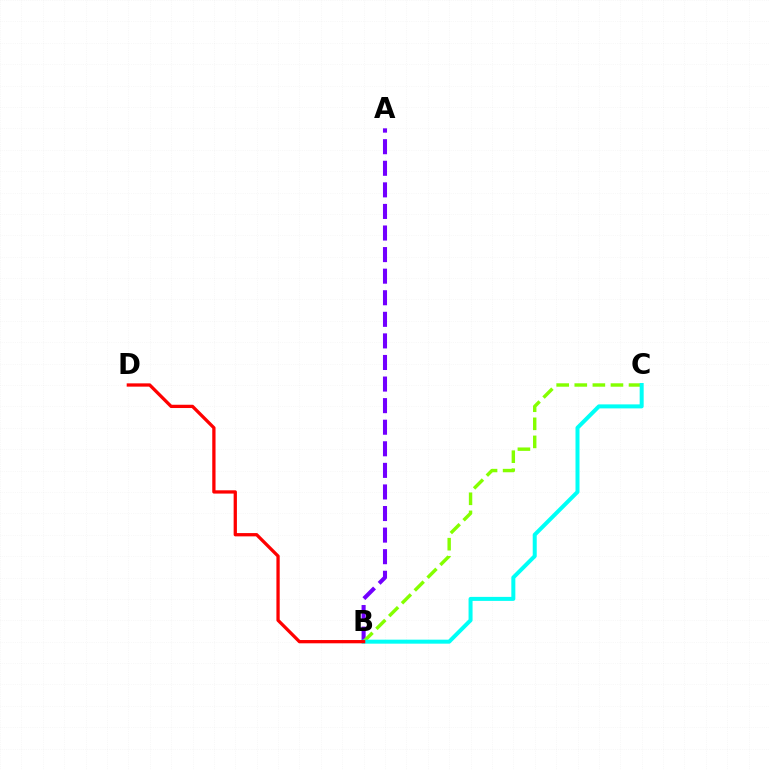{('A', 'B'): [{'color': '#7200ff', 'line_style': 'dashed', 'thickness': 2.93}], ('B', 'C'): [{'color': '#84ff00', 'line_style': 'dashed', 'thickness': 2.46}, {'color': '#00fff6', 'line_style': 'solid', 'thickness': 2.88}], ('B', 'D'): [{'color': '#ff0000', 'line_style': 'solid', 'thickness': 2.36}]}